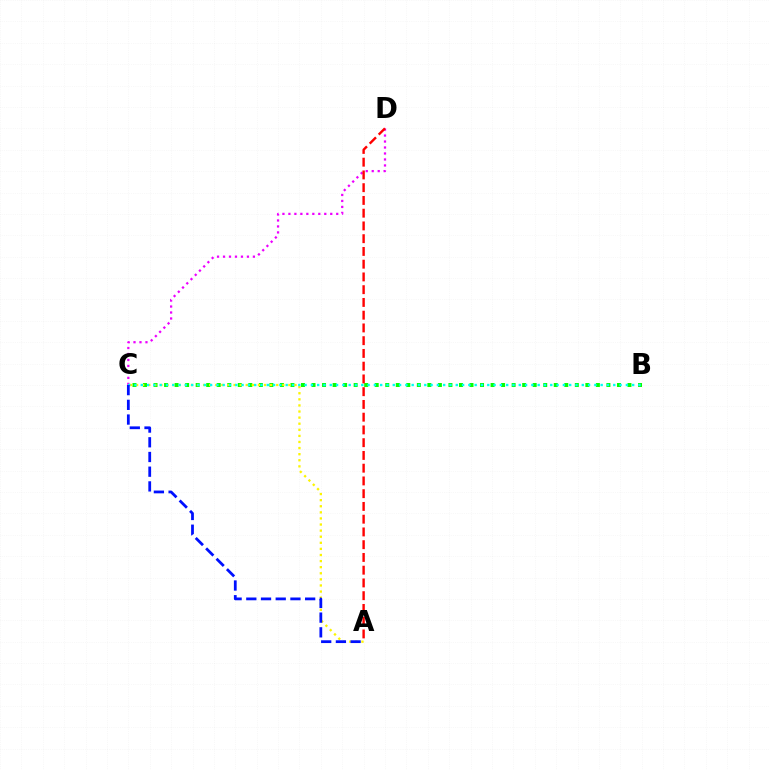{('C', 'D'): [{'color': '#ee00ff', 'line_style': 'dotted', 'thickness': 1.62}], ('B', 'C'): [{'color': '#08ff00', 'line_style': 'dotted', 'thickness': 2.86}, {'color': '#00fff6', 'line_style': 'dotted', 'thickness': 1.71}], ('A', 'C'): [{'color': '#fcf500', 'line_style': 'dotted', 'thickness': 1.66}, {'color': '#0010ff', 'line_style': 'dashed', 'thickness': 2.0}], ('A', 'D'): [{'color': '#ff0000', 'line_style': 'dashed', 'thickness': 1.73}]}